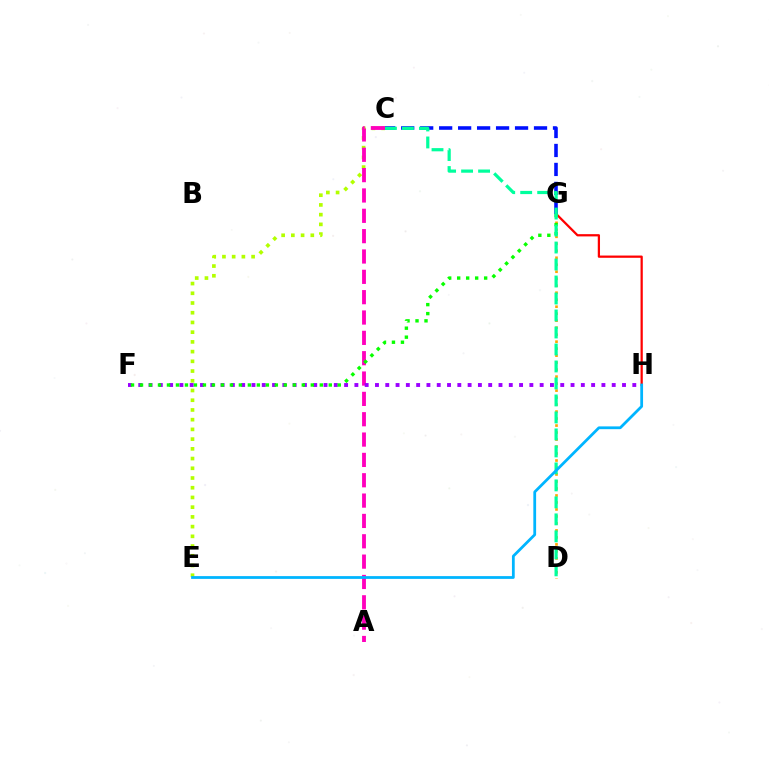{('C', 'E'): [{'color': '#b3ff00', 'line_style': 'dotted', 'thickness': 2.64}], ('A', 'C'): [{'color': '#ff00bd', 'line_style': 'dashed', 'thickness': 2.76}], ('G', 'H'): [{'color': '#ff0000', 'line_style': 'solid', 'thickness': 1.62}], ('C', 'G'): [{'color': '#0010ff', 'line_style': 'dashed', 'thickness': 2.58}], ('F', 'H'): [{'color': '#9b00ff', 'line_style': 'dotted', 'thickness': 2.8}], ('D', 'G'): [{'color': '#ffa500', 'line_style': 'dotted', 'thickness': 1.9}], ('F', 'G'): [{'color': '#08ff00', 'line_style': 'dotted', 'thickness': 2.44}], ('C', 'D'): [{'color': '#00ff9d', 'line_style': 'dashed', 'thickness': 2.31}], ('E', 'H'): [{'color': '#00b5ff', 'line_style': 'solid', 'thickness': 2.0}]}